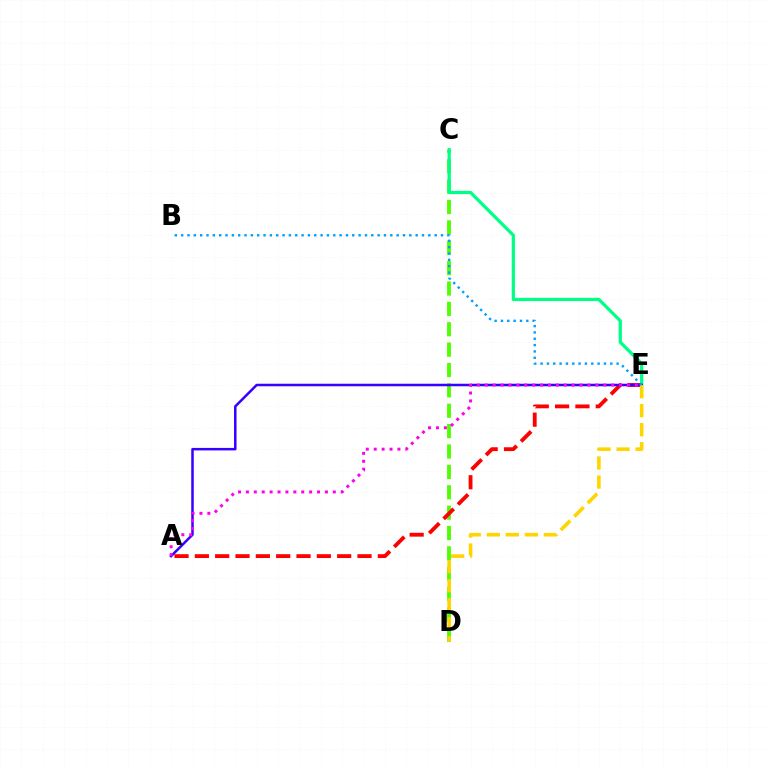{('C', 'D'): [{'color': '#4fff00', 'line_style': 'dashed', 'thickness': 2.77}], ('A', 'E'): [{'color': '#ff0000', 'line_style': 'dashed', 'thickness': 2.76}, {'color': '#3700ff', 'line_style': 'solid', 'thickness': 1.81}, {'color': '#ff00ed', 'line_style': 'dotted', 'thickness': 2.15}], ('C', 'E'): [{'color': '#00ff86', 'line_style': 'solid', 'thickness': 2.33}], ('D', 'E'): [{'color': '#ffd500', 'line_style': 'dashed', 'thickness': 2.58}], ('B', 'E'): [{'color': '#009eff', 'line_style': 'dotted', 'thickness': 1.72}]}